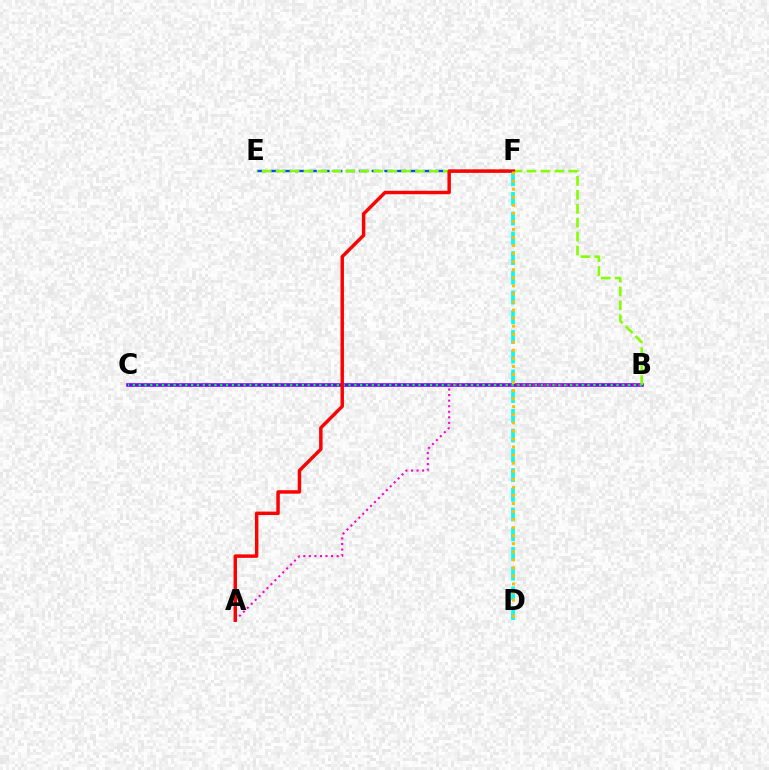{('E', 'F'): [{'color': '#004bff', 'line_style': 'dashed', 'thickness': 1.73}], ('B', 'C'): [{'color': '#7200ff', 'line_style': 'solid', 'thickness': 2.57}, {'color': '#00ff39', 'line_style': 'dotted', 'thickness': 1.58}], ('A', 'B'): [{'color': '#ff00cf', 'line_style': 'dotted', 'thickness': 1.51}], ('B', 'E'): [{'color': '#84ff00', 'line_style': 'dashed', 'thickness': 1.89}], ('A', 'F'): [{'color': '#ff0000', 'line_style': 'solid', 'thickness': 2.49}], ('D', 'F'): [{'color': '#00fff6', 'line_style': 'dashed', 'thickness': 2.68}, {'color': '#ffbd00', 'line_style': 'dotted', 'thickness': 2.19}]}